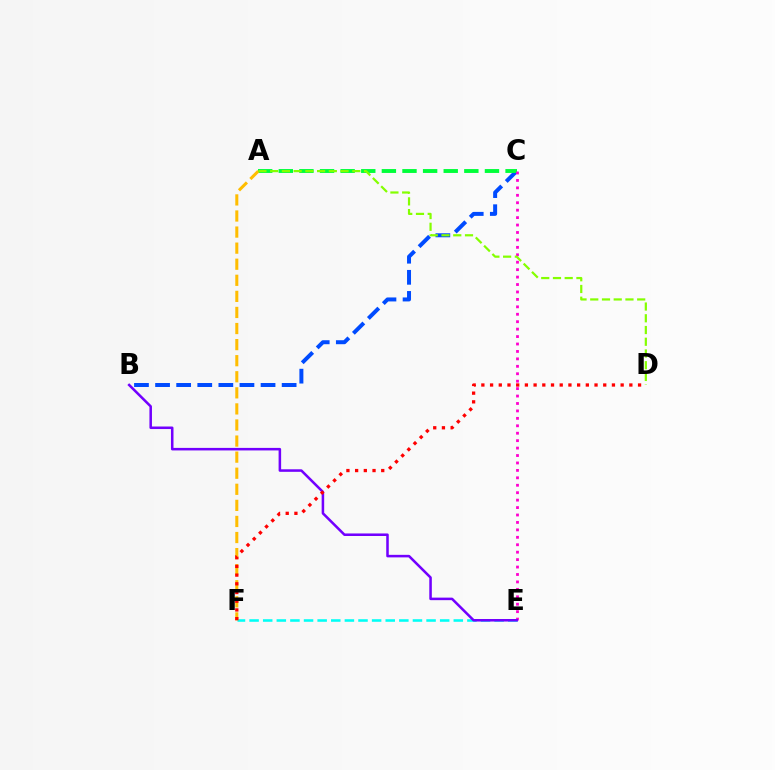{('B', 'C'): [{'color': '#004bff', 'line_style': 'dashed', 'thickness': 2.87}], ('E', 'F'): [{'color': '#00fff6', 'line_style': 'dashed', 'thickness': 1.85}], ('A', 'C'): [{'color': '#00ff39', 'line_style': 'dashed', 'thickness': 2.8}], ('A', 'F'): [{'color': '#ffbd00', 'line_style': 'dashed', 'thickness': 2.18}], ('C', 'E'): [{'color': '#ff00cf', 'line_style': 'dotted', 'thickness': 2.02}], ('B', 'E'): [{'color': '#7200ff', 'line_style': 'solid', 'thickness': 1.83}], ('D', 'F'): [{'color': '#ff0000', 'line_style': 'dotted', 'thickness': 2.37}], ('A', 'D'): [{'color': '#84ff00', 'line_style': 'dashed', 'thickness': 1.59}]}